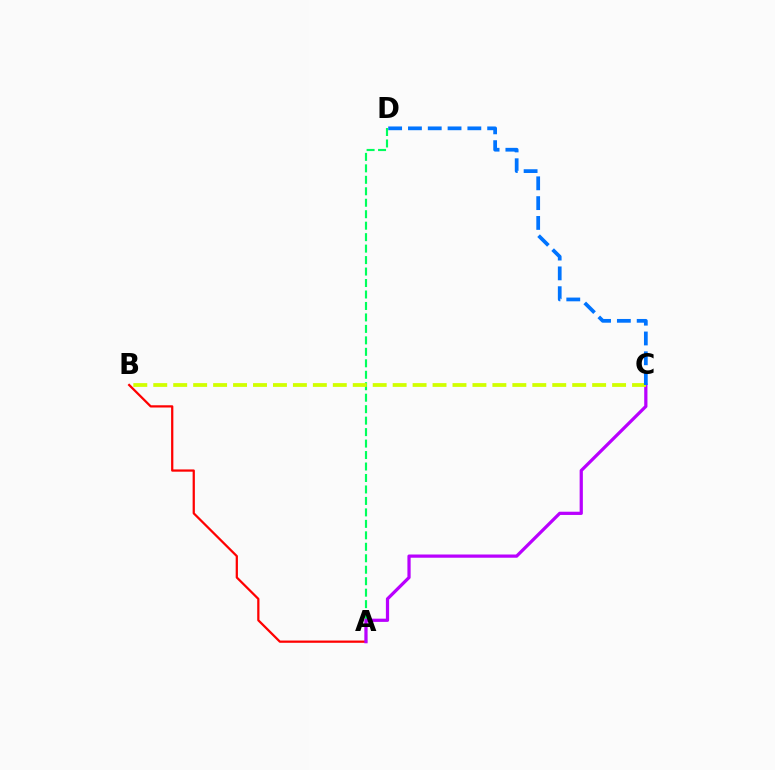{('A', 'B'): [{'color': '#ff0000', 'line_style': 'solid', 'thickness': 1.62}], ('A', 'D'): [{'color': '#00ff5c', 'line_style': 'dashed', 'thickness': 1.56}], ('A', 'C'): [{'color': '#b900ff', 'line_style': 'solid', 'thickness': 2.32}], ('B', 'C'): [{'color': '#d1ff00', 'line_style': 'dashed', 'thickness': 2.71}], ('C', 'D'): [{'color': '#0074ff', 'line_style': 'dashed', 'thickness': 2.69}]}